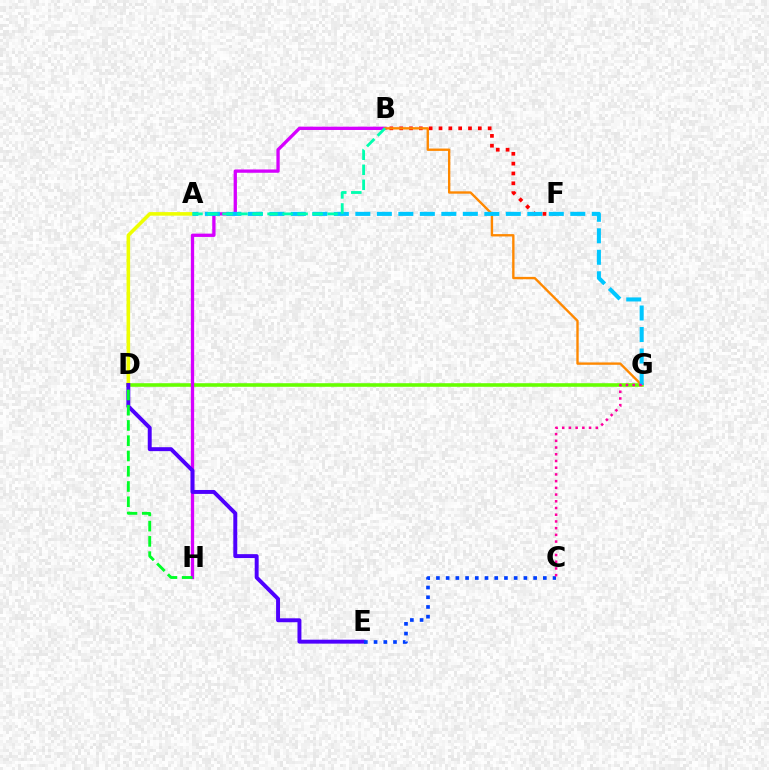{('D', 'G'): [{'color': '#66ff00', 'line_style': 'solid', 'thickness': 2.58}], ('A', 'D'): [{'color': '#eeff00', 'line_style': 'solid', 'thickness': 2.57}], ('B', 'F'): [{'color': '#ff0000', 'line_style': 'dotted', 'thickness': 2.67}], ('B', 'H'): [{'color': '#d600ff', 'line_style': 'solid', 'thickness': 2.38}], ('B', 'G'): [{'color': '#ff8800', 'line_style': 'solid', 'thickness': 1.7}], ('A', 'G'): [{'color': '#00c7ff', 'line_style': 'dashed', 'thickness': 2.92}], ('A', 'B'): [{'color': '#00ffaf', 'line_style': 'dashed', 'thickness': 2.04}], ('D', 'E'): [{'color': '#4f00ff', 'line_style': 'solid', 'thickness': 2.83}], ('D', 'H'): [{'color': '#00ff27', 'line_style': 'dashed', 'thickness': 2.07}], ('C', 'E'): [{'color': '#003fff', 'line_style': 'dotted', 'thickness': 2.64}], ('C', 'G'): [{'color': '#ff00a0', 'line_style': 'dotted', 'thickness': 1.82}]}